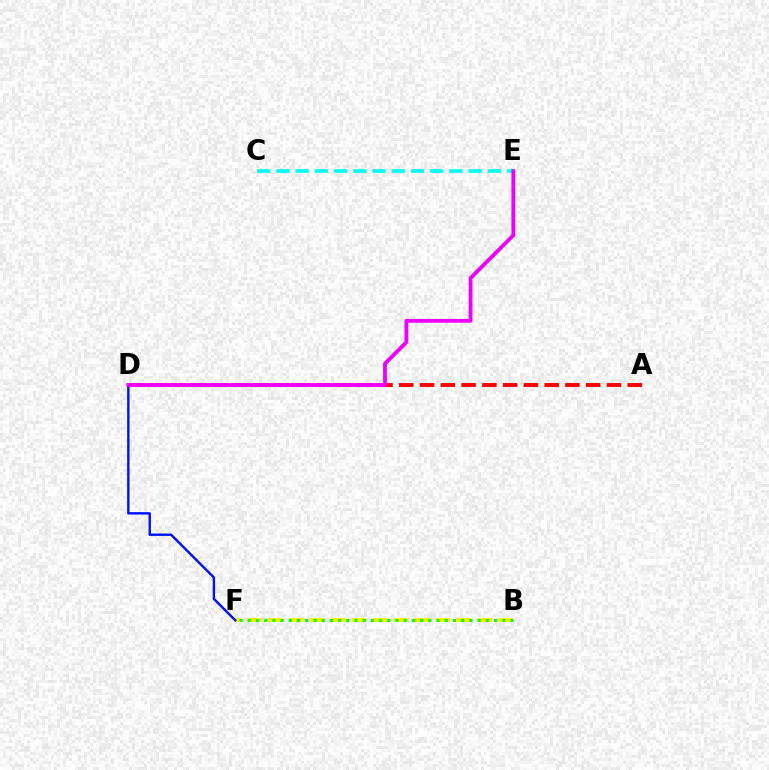{('B', 'F'): [{'color': '#fcf500', 'line_style': 'dashed', 'thickness': 2.85}, {'color': '#08ff00', 'line_style': 'dotted', 'thickness': 2.23}], ('C', 'E'): [{'color': '#00fff6', 'line_style': 'dashed', 'thickness': 2.61}], ('D', 'F'): [{'color': '#0010ff', 'line_style': 'solid', 'thickness': 1.73}], ('A', 'D'): [{'color': '#ff0000', 'line_style': 'dashed', 'thickness': 2.82}], ('D', 'E'): [{'color': '#ee00ff', 'line_style': 'solid', 'thickness': 2.75}]}